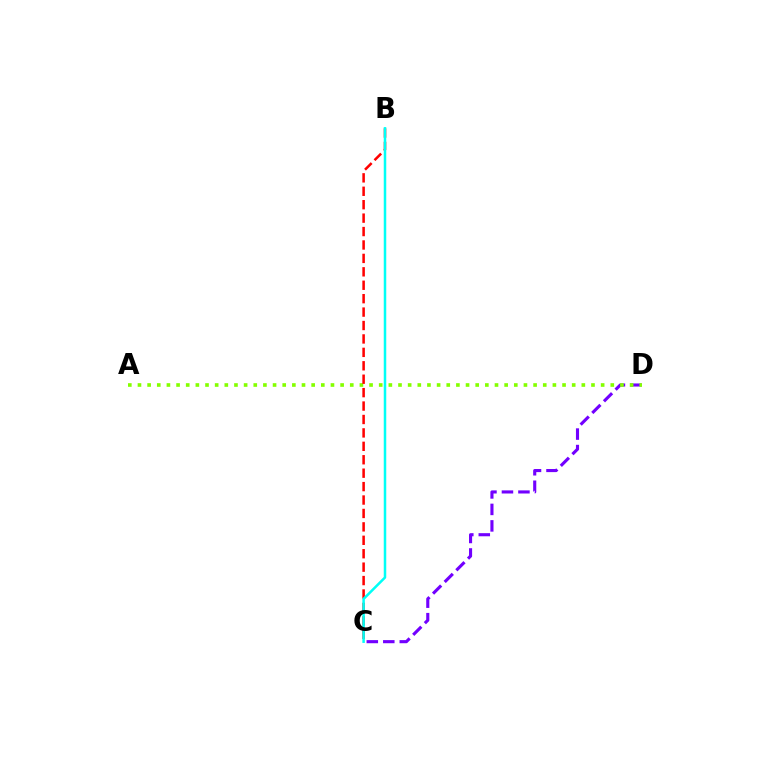{('C', 'D'): [{'color': '#7200ff', 'line_style': 'dashed', 'thickness': 2.24}], ('A', 'D'): [{'color': '#84ff00', 'line_style': 'dotted', 'thickness': 2.62}], ('B', 'C'): [{'color': '#ff0000', 'line_style': 'dashed', 'thickness': 1.82}, {'color': '#00fff6', 'line_style': 'solid', 'thickness': 1.81}]}